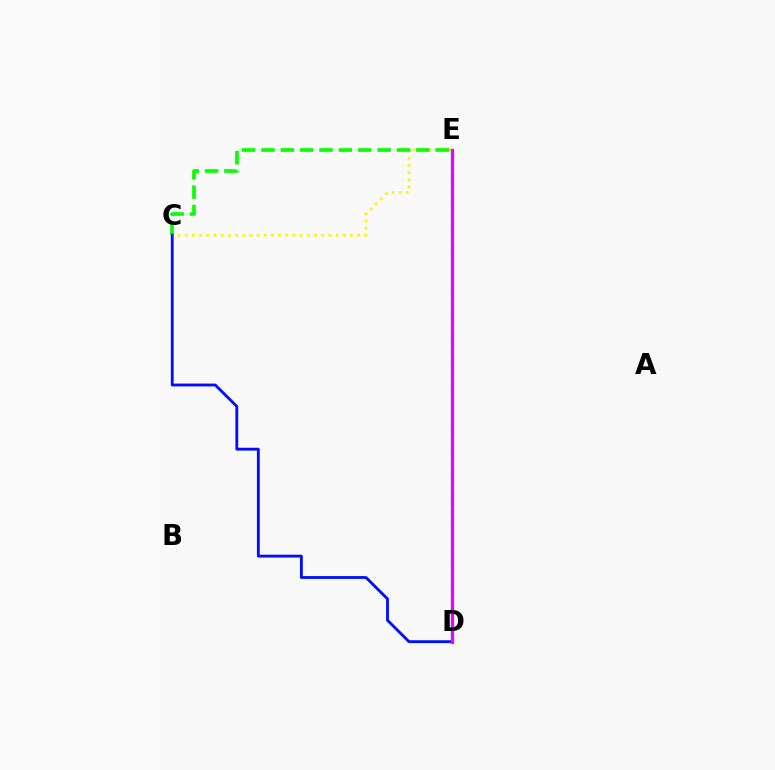{('C', 'E'): [{'color': '#fcf500', 'line_style': 'dotted', 'thickness': 1.95}, {'color': '#08ff00', 'line_style': 'dashed', 'thickness': 2.63}], ('D', 'E'): [{'color': '#ff0000', 'line_style': 'dotted', 'thickness': 1.96}, {'color': '#00fff6', 'line_style': 'dashed', 'thickness': 1.68}, {'color': '#ee00ff', 'line_style': 'solid', 'thickness': 2.34}], ('C', 'D'): [{'color': '#0010ff', 'line_style': 'solid', 'thickness': 2.05}]}